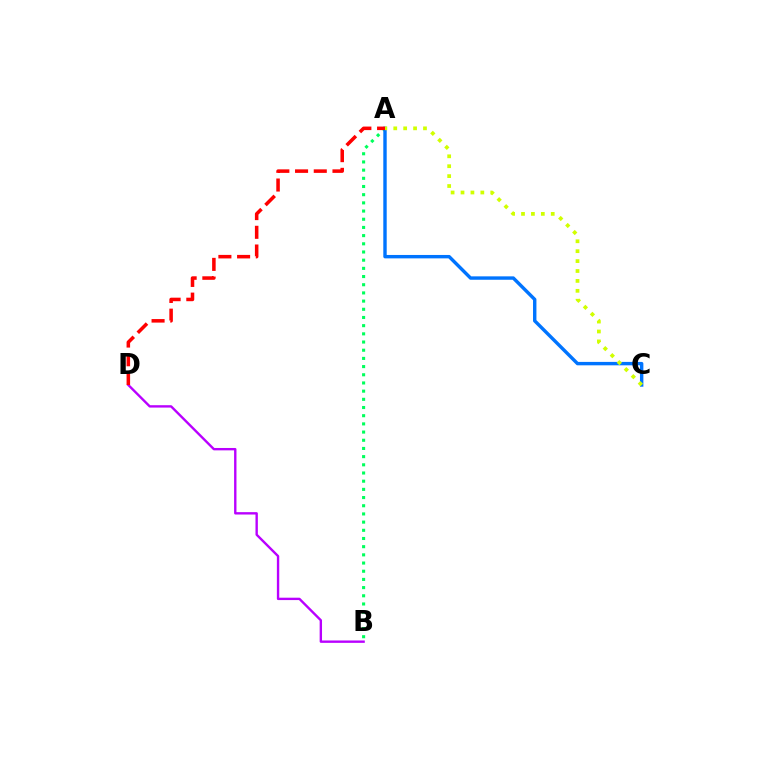{('A', 'B'): [{'color': '#00ff5c', 'line_style': 'dotted', 'thickness': 2.22}], ('A', 'C'): [{'color': '#0074ff', 'line_style': 'solid', 'thickness': 2.45}, {'color': '#d1ff00', 'line_style': 'dotted', 'thickness': 2.69}], ('B', 'D'): [{'color': '#b900ff', 'line_style': 'solid', 'thickness': 1.71}], ('A', 'D'): [{'color': '#ff0000', 'line_style': 'dashed', 'thickness': 2.54}]}